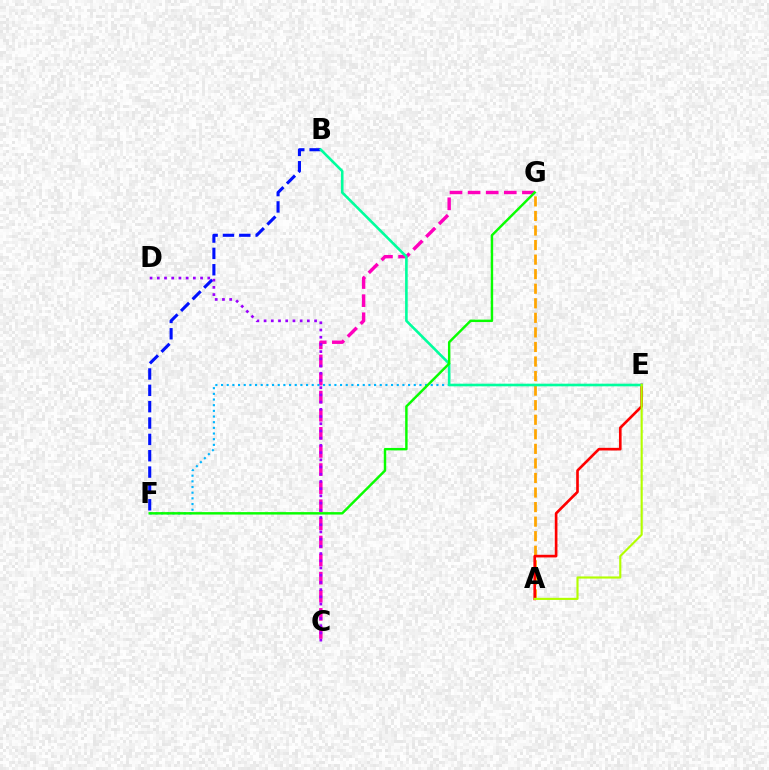{('B', 'F'): [{'color': '#0010ff', 'line_style': 'dashed', 'thickness': 2.22}], ('C', 'G'): [{'color': '#ff00bd', 'line_style': 'dashed', 'thickness': 2.46}], ('A', 'G'): [{'color': '#ffa500', 'line_style': 'dashed', 'thickness': 1.98}], ('E', 'F'): [{'color': '#00b5ff', 'line_style': 'dotted', 'thickness': 1.54}], ('C', 'D'): [{'color': '#9b00ff', 'line_style': 'dotted', 'thickness': 1.96}], ('A', 'E'): [{'color': '#ff0000', 'line_style': 'solid', 'thickness': 1.91}, {'color': '#b3ff00', 'line_style': 'solid', 'thickness': 1.54}], ('B', 'E'): [{'color': '#00ff9d', 'line_style': 'solid', 'thickness': 1.87}], ('F', 'G'): [{'color': '#08ff00', 'line_style': 'solid', 'thickness': 1.76}]}